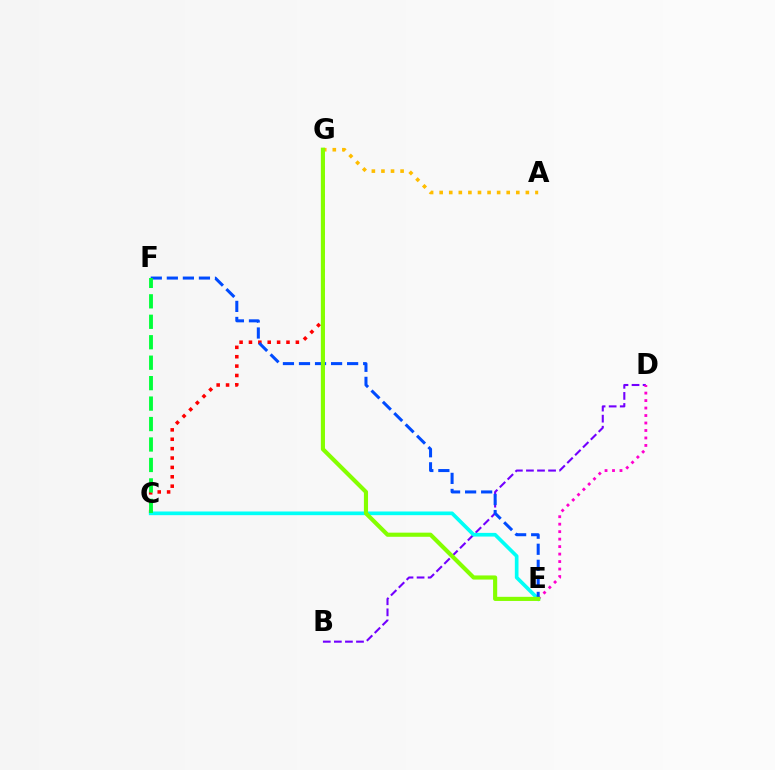{('B', 'D'): [{'color': '#7200ff', 'line_style': 'dashed', 'thickness': 1.5}], ('D', 'E'): [{'color': '#ff00cf', 'line_style': 'dotted', 'thickness': 2.03}], ('C', 'G'): [{'color': '#ff0000', 'line_style': 'dotted', 'thickness': 2.55}], ('A', 'G'): [{'color': '#ffbd00', 'line_style': 'dotted', 'thickness': 2.6}], ('C', 'E'): [{'color': '#00fff6', 'line_style': 'solid', 'thickness': 2.64}], ('E', 'F'): [{'color': '#004bff', 'line_style': 'dashed', 'thickness': 2.18}], ('C', 'F'): [{'color': '#00ff39', 'line_style': 'dashed', 'thickness': 2.78}], ('E', 'G'): [{'color': '#84ff00', 'line_style': 'solid', 'thickness': 2.97}]}